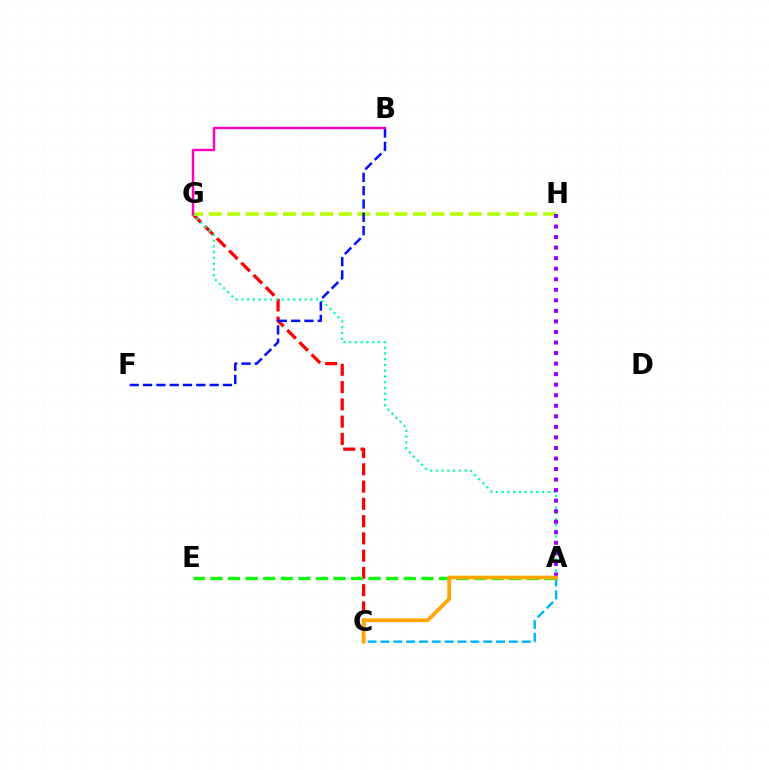{('C', 'G'): [{'color': '#ff0000', 'line_style': 'dashed', 'thickness': 2.35}], ('G', 'H'): [{'color': '#b3ff00', 'line_style': 'dashed', 'thickness': 2.52}], ('B', 'F'): [{'color': '#0010ff', 'line_style': 'dashed', 'thickness': 1.81}], ('A', 'C'): [{'color': '#00b5ff', 'line_style': 'dashed', 'thickness': 1.74}, {'color': '#ffa500', 'line_style': 'solid', 'thickness': 2.67}], ('A', 'E'): [{'color': '#08ff00', 'line_style': 'dashed', 'thickness': 2.39}], ('A', 'G'): [{'color': '#00ff9d', 'line_style': 'dotted', 'thickness': 1.56}], ('A', 'H'): [{'color': '#9b00ff', 'line_style': 'dotted', 'thickness': 2.86}], ('B', 'G'): [{'color': '#ff00bd', 'line_style': 'solid', 'thickness': 1.75}]}